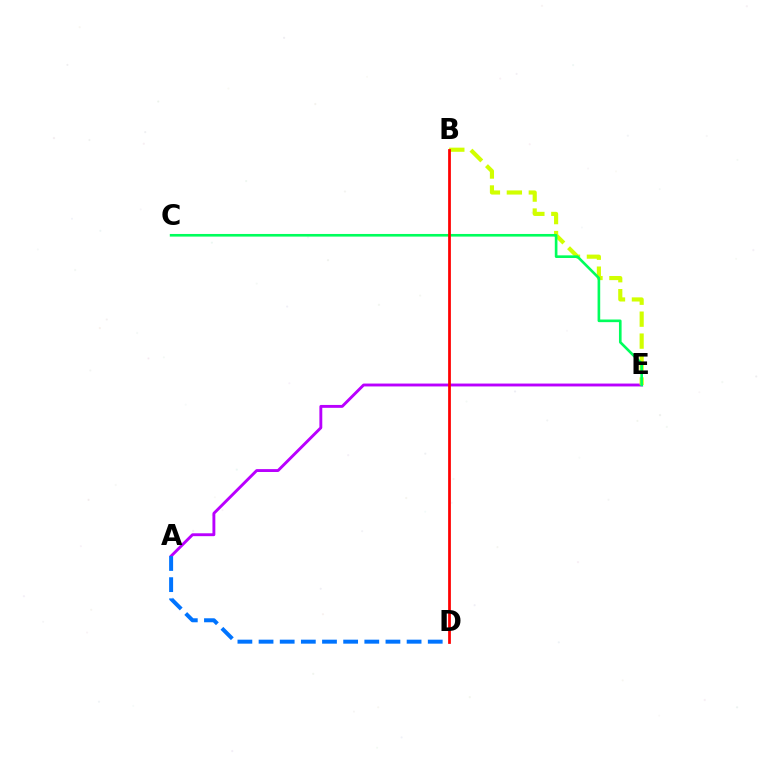{('A', 'E'): [{'color': '#b900ff', 'line_style': 'solid', 'thickness': 2.08}], ('B', 'E'): [{'color': '#d1ff00', 'line_style': 'dashed', 'thickness': 2.98}], ('C', 'E'): [{'color': '#00ff5c', 'line_style': 'solid', 'thickness': 1.9}], ('A', 'D'): [{'color': '#0074ff', 'line_style': 'dashed', 'thickness': 2.87}], ('B', 'D'): [{'color': '#ff0000', 'line_style': 'solid', 'thickness': 1.98}]}